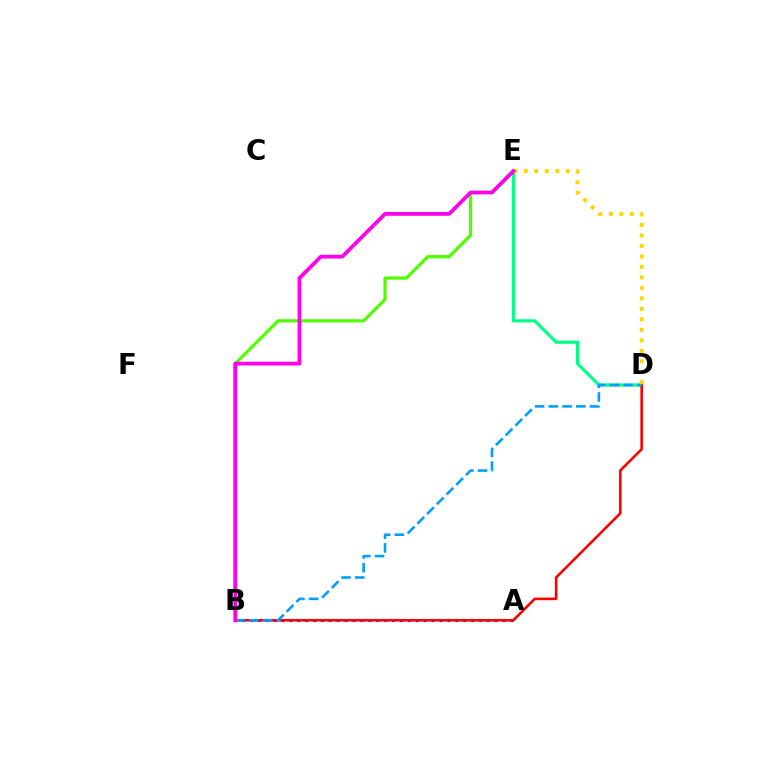{('A', 'B'): [{'color': '#3700ff', 'line_style': 'dotted', 'thickness': 2.15}], ('D', 'E'): [{'color': '#00ff86', 'line_style': 'solid', 'thickness': 2.28}, {'color': '#ffd500', 'line_style': 'dotted', 'thickness': 2.85}], ('B', 'D'): [{'color': '#ff0000', 'line_style': 'solid', 'thickness': 1.87}, {'color': '#009eff', 'line_style': 'dashed', 'thickness': 1.87}], ('B', 'E'): [{'color': '#4fff00', 'line_style': 'solid', 'thickness': 2.32}, {'color': '#ff00ed', 'line_style': 'solid', 'thickness': 2.71}]}